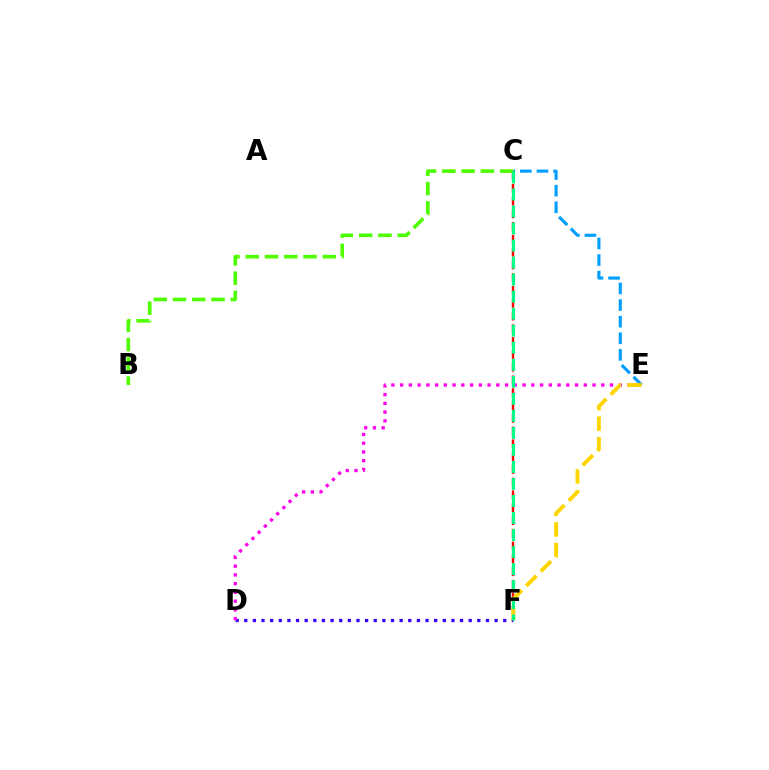{('C', 'E'): [{'color': '#009eff', 'line_style': 'dashed', 'thickness': 2.26}], ('D', 'F'): [{'color': '#3700ff', 'line_style': 'dotted', 'thickness': 2.35}], ('C', 'F'): [{'color': '#ff0000', 'line_style': 'dashed', 'thickness': 1.74}, {'color': '#00ff86', 'line_style': 'dashed', 'thickness': 2.31}], ('D', 'E'): [{'color': '#ff00ed', 'line_style': 'dotted', 'thickness': 2.38}], ('E', 'F'): [{'color': '#ffd500', 'line_style': 'dashed', 'thickness': 2.8}], ('B', 'C'): [{'color': '#4fff00', 'line_style': 'dashed', 'thickness': 2.62}]}